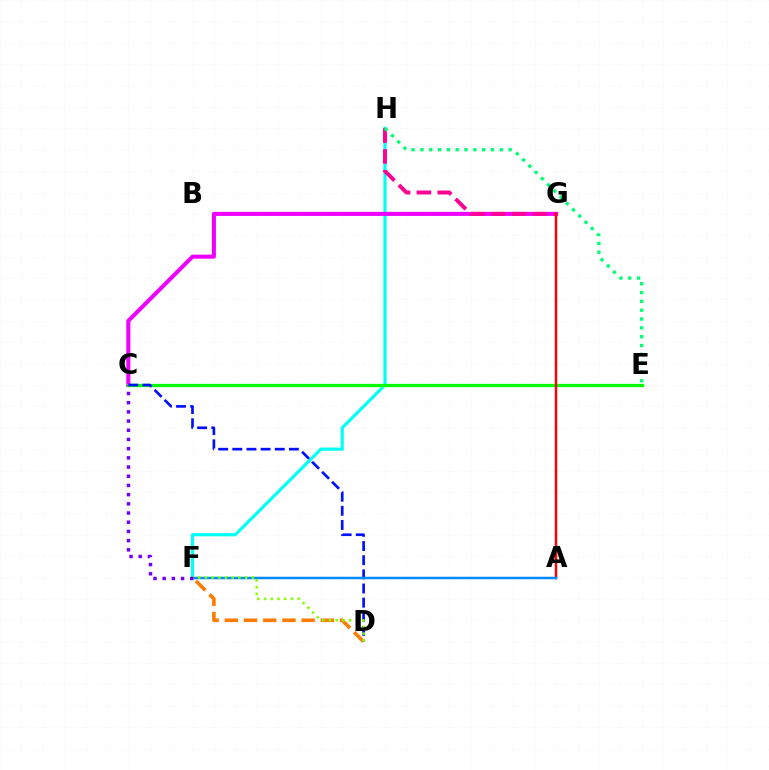{('F', 'H'): [{'color': '#00fff6', 'line_style': 'solid', 'thickness': 2.27}], ('C', 'G'): [{'color': '#ee00ff', 'line_style': 'solid', 'thickness': 2.91}], ('A', 'F'): [{'color': '#fcf500', 'line_style': 'dashed', 'thickness': 1.51}, {'color': '#008cff', 'line_style': 'solid', 'thickness': 1.8}], ('C', 'E'): [{'color': '#08ff00', 'line_style': 'solid', 'thickness': 2.33}], ('C', 'D'): [{'color': '#0010ff', 'line_style': 'dashed', 'thickness': 1.92}], ('G', 'H'): [{'color': '#ff0094', 'line_style': 'dashed', 'thickness': 2.83}], ('D', 'F'): [{'color': '#ff7c00', 'line_style': 'dashed', 'thickness': 2.61}, {'color': '#84ff00', 'line_style': 'dotted', 'thickness': 1.82}], ('A', 'G'): [{'color': '#ff0000', 'line_style': 'solid', 'thickness': 1.75}], ('E', 'H'): [{'color': '#00ff74', 'line_style': 'dotted', 'thickness': 2.4}], ('C', 'F'): [{'color': '#7200ff', 'line_style': 'dotted', 'thickness': 2.5}]}